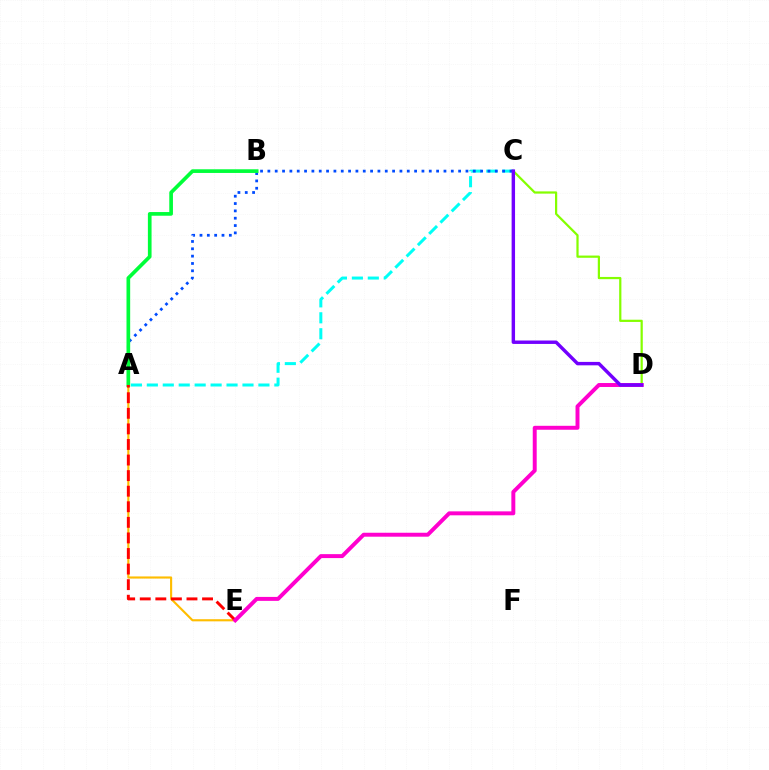{('C', 'D'): [{'color': '#84ff00', 'line_style': 'solid', 'thickness': 1.6}, {'color': '#7200ff', 'line_style': 'solid', 'thickness': 2.47}], ('A', 'E'): [{'color': '#ffbd00', 'line_style': 'solid', 'thickness': 1.54}, {'color': '#ff0000', 'line_style': 'dashed', 'thickness': 2.12}], ('A', 'C'): [{'color': '#00fff6', 'line_style': 'dashed', 'thickness': 2.17}, {'color': '#004bff', 'line_style': 'dotted', 'thickness': 1.99}], ('A', 'B'): [{'color': '#00ff39', 'line_style': 'solid', 'thickness': 2.65}], ('D', 'E'): [{'color': '#ff00cf', 'line_style': 'solid', 'thickness': 2.84}]}